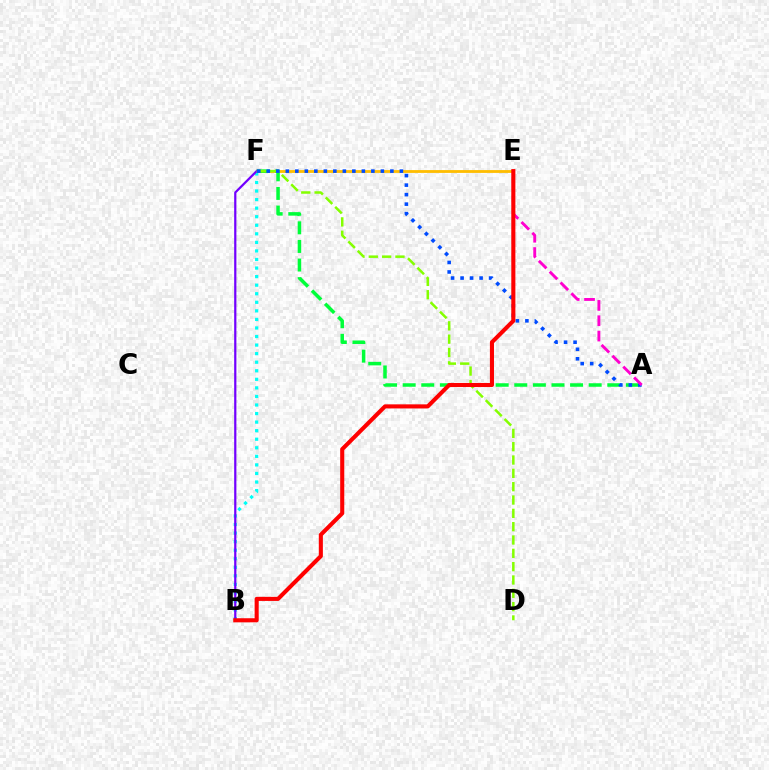{('E', 'F'): [{'color': '#ffbd00', 'line_style': 'solid', 'thickness': 2.03}], ('B', 'F'): [{'color': '#00fff6', 'line_style': 'dotted', 'thickness': 2.33}, {'color': '#7200ff', 'line_style': 'solid', 'thickness': 1.6}], ('A', 'F'): [{'color': '#00ff39', 'line_style': 'dashed', 'thickness': 2.53}, {'color': '#004bff', 'line_style': 'dotted', 'thickness': 2.58}], ('D', 'F'): [{'color': '#84ff00', 'line_style': 'dashed', 'thickness': 1.81}], ('A', 'E'): [{'color': '#ff00cf', 'line_style': 'dashed', 'thickness': 2.08}], ('B', 'E'): [{'color': '#ff0000', 'line_style': 'solid', 'thickness': 2.94}]}